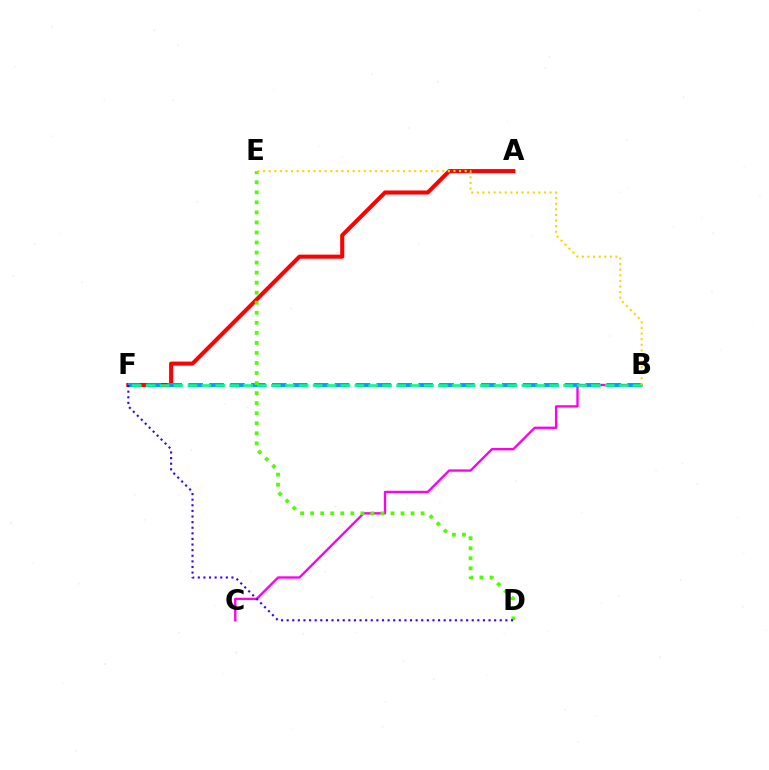{('A', 'F'): [{'color': '#ff0000', 'line_style': 'solid', 'thickness': 2.93}], ('B', 'C'): [{'color': '#ff00ed', 'line_style': 'solid', 'thickness': 1.69}], ('B', 'F'): [{'color': '#009eff', 'line_style': 'dashed', 'thickness': 2.84}, {'color': '#00ff86', 'line_style': 'dashed', 'thickness': 1.89}], ('D', 'E'): [{'color': '#4fff00', 'line_style': 'dotted', 'thickness': 2.73}], ('B', 'E'): [{'color': '#ffd500', 'line_style': 'dotted', 'thickness': 1.52}], ('D', 'F'): [{'color': '#3700ff', 'line_style': 'dotted', 'thickness': 1.52}]}